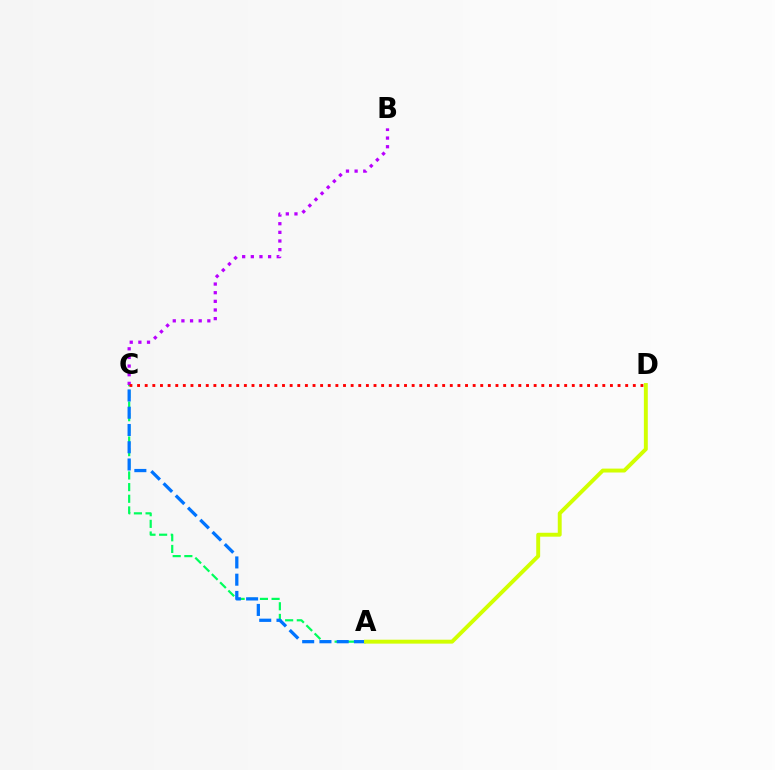{('B', 'C'): [{'color': '#b900ff', 'line_style': 'dotted', 'thickness': 2.35}], ('A', 'C'): [{'color': '#00ff5c', 'line_style': 'dashed', 'thickness': 1.58}, {'color': '#0074ff', 'line_style': 'dashed', 'thickness': 2.34}], ('C', 'D'): [{'color': '#ff0000', 'line_style': 'dotted', 'thickness': 2.07}], ('A', 'D'): [{'color': '#d1ff00', 'line_style': 'solid', 'thickness': 2.82}]}